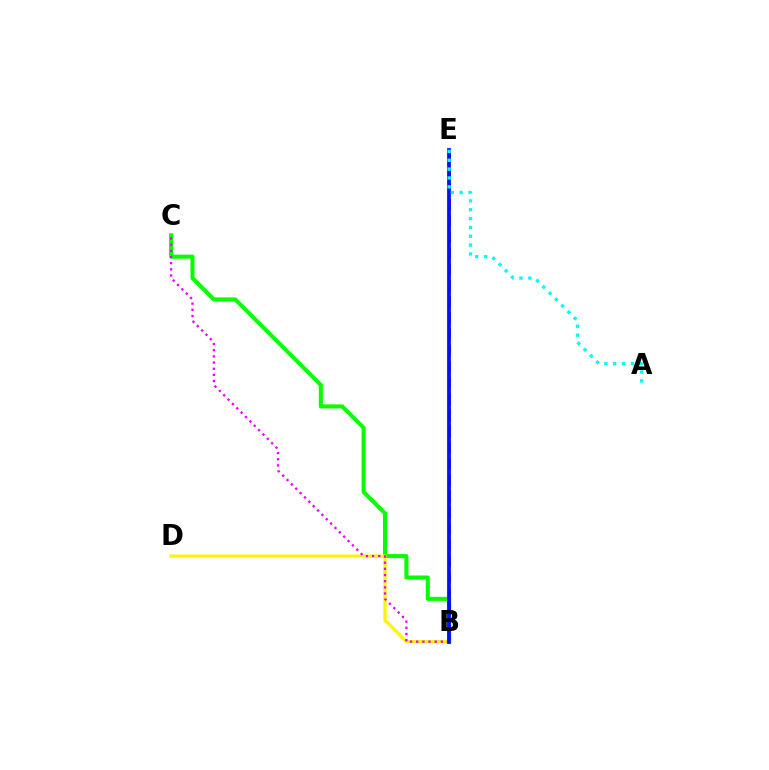{('B', 'C'): [{'color': '#08ff00', 'line_style': 'solid', 'thickness': 2.91}, {'color': '#ee00ff', 'line_style': 'dotted', 'thickness': 1.67}], ('B', 'E'): [{'color': '#ff0000', 'line_style': 'dashed', 'thickness': 2.2}, {'color': '#0010ff', 'line_style': 'solid', 'thickness': 2.71}], ('B', 'D'): [{'color': '#fcf500', 'line_style': 'solid', 'thickness': 2.34}], ('A', 'E'): [{'color': '#00fff6', 'line_style': 'dotted', 'thickness': 2.41}]}